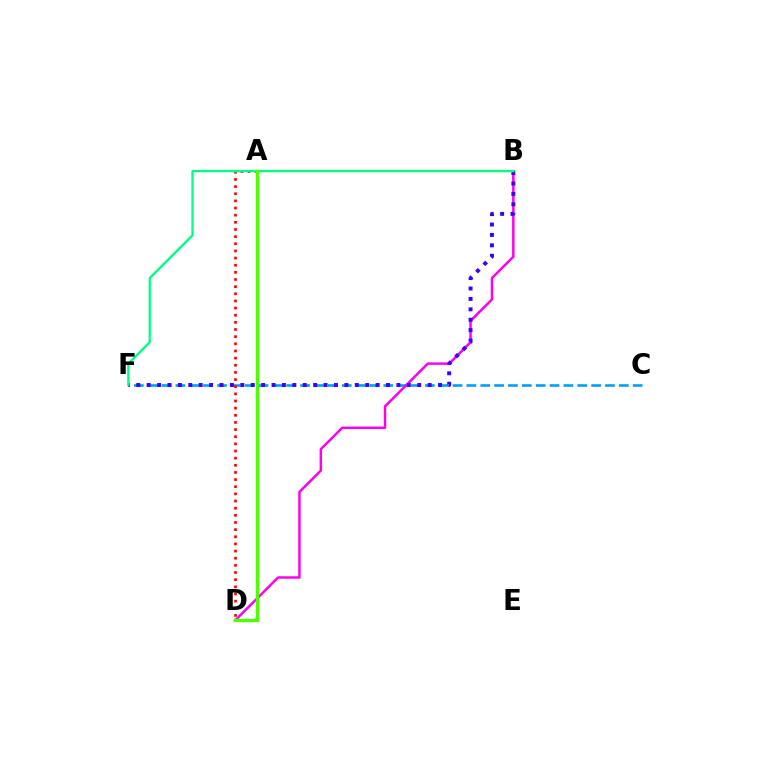{('A', 'B'): [{'color': '#ffd500', 'line_style': 'solid', 'thickness': 1.54}], ('C', 'F'): [{'color': '#009eff', 'line_style': 'dashed', 'thickness': 1.88}], ('B', 'D'): [{'color': '#ff00ed', 'line_style': 'solid', 'thickness': 1.79}], ('B', 'F'): [{'color': '#3700ff', 'line_style': 'dotted', 'thickness': 2.83}, {'color': '#00ff86', 'line_style': 'solid', 'thickness': 1.67}], ('A', 'D'): [{'color': '#ff0000', 'line_style': 'dotted', 'thickness': 1.94}, {'color': '#4fff00', 'line_style': 'solid', 'thickness': 2.48}]}